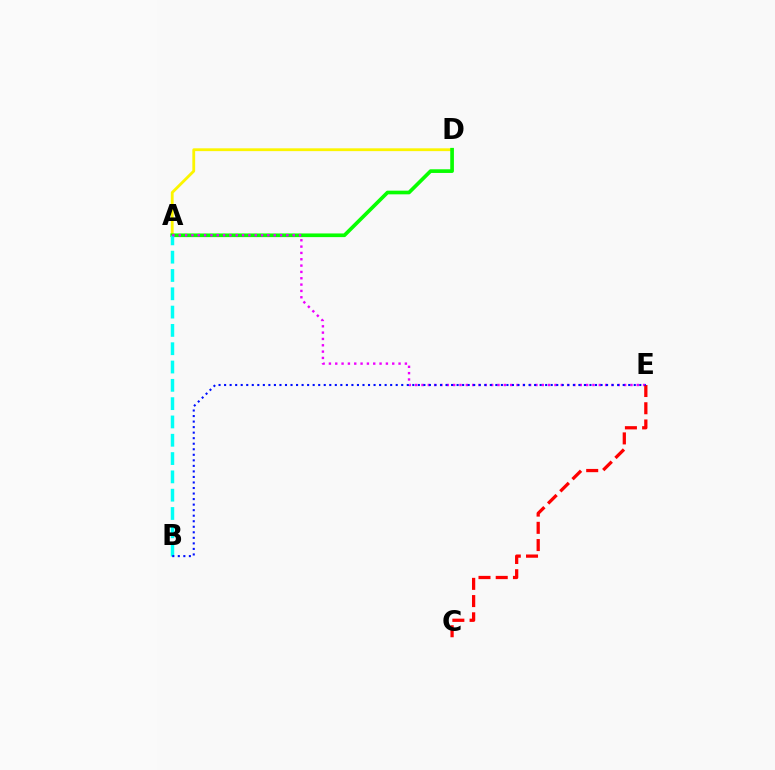{('A', 'D'): [{'color': '#fcf500', 'line_style': 'solid', 'thickness': 2.03}, {'color': '#08ff00', 'line_style': 'solid', 'thickness': 2.64}], ('A', 'B'): [{'color': '#00fff6', 'line_style': 'dashed', 'thickness': 2.49}], ('A', 'E'): [{'color': '#ee00ff', 'line_style': 'dotted', 'thickness': 1.72}], ('C', 'E'): [{'color': '#ff0000', 'line_style': 'dashed', 'thickness': 2.34}], ('B', 'E'): [{'color': '#0010ff', 'line_style': 'dotted', 'thickness': 1.5}]}